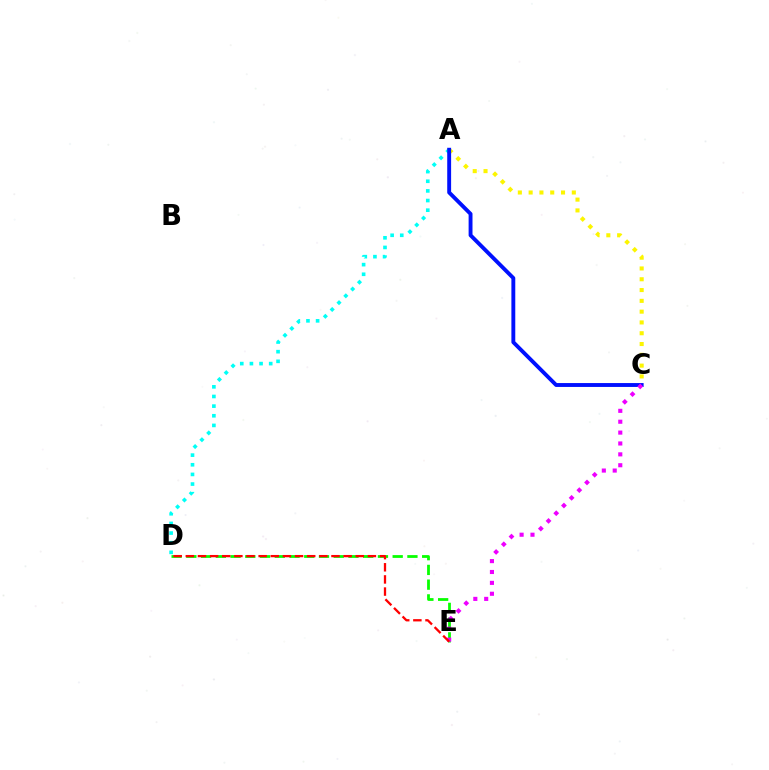{('A', 'D'): [{'color': '#00fff6', 'line_style': 'dotted', 'thickness': 2.62}], ('A', 'C'): [{'color': '#fcf500', 'line_style': 'dotted', 'thickness': 2.93}, {'color': '#0010ff', 'line_style': 'solid', 'thickness': 2.8}], ('D', 'E'): [{'color': '#08ff00', 'line_style': 'dashed', 'thickness': 2.0}, {'color': '#ff0000', 'line_style': 'dashed', 'thickness': 1.65}], ('C', 'E'): [{'color': '#ee00ff', 'line_style': 'dotted', 'thickness': 2.96}]}